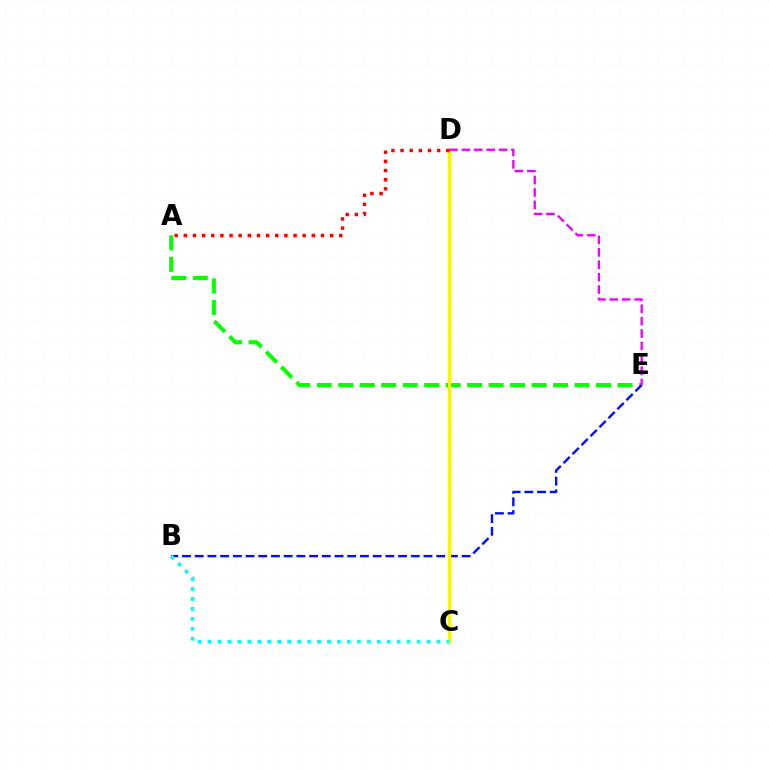{('A', 'E'): [{'color': '#08ff00', 'line_style': 'dashed', 'thickness': 2.92}], ('B', 'E'): [{'color': '#0010ff', 'line_style': 'dashed', 'thickness': 1.73}], ('C', 'D'): [{'color': '#fcf500', 'line_style': 'solid', 'thickness': 2.22}], ('B', 'C'): [{'color': '#00fff6', 'line_style': 'dotted', 'thickness': 2.7}], ('D', 'E'): [{'color': '#ee00ff', 'line_style': 'dashed', 'thickness': 1.68}], ('A', 'D'): [{'color': '#ff0000', 'line_style': 'dotted', 'thickness': 2.48}]}